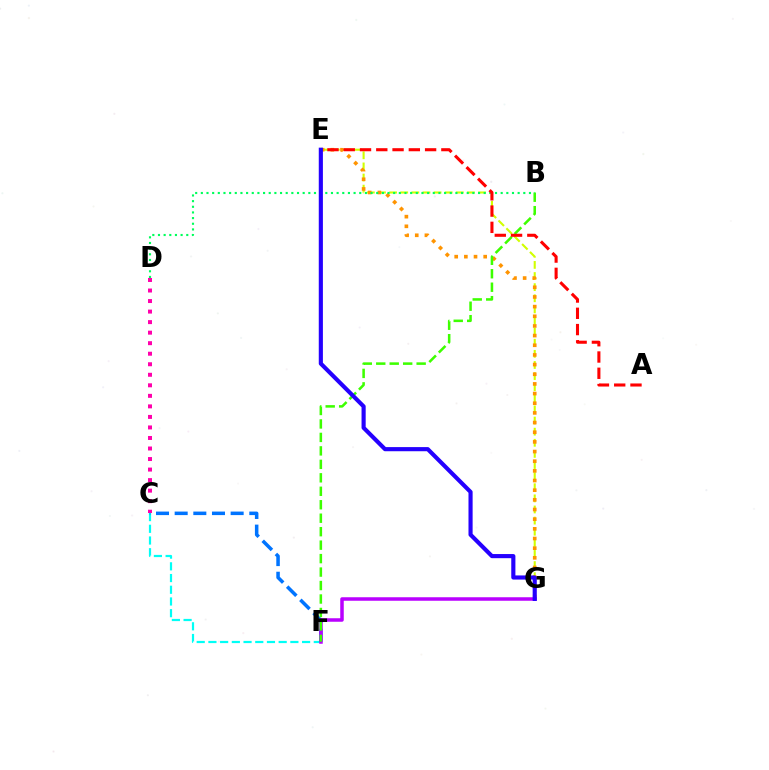{('E', 'G'): [{'color': '#d1ff00', 'line_style': 'dashed', 'thickness': 1.51}, {'color': '#ff9400', 'line_style': 'dotted', 'thickness': 2.63}, {'color': '#2500ff', 'line_style': 'solid', 'thickness': 2.98}], ('C', 'F'): [{'color': '#00fff6', 'line_style': 'dashed', 'thickness': 1.59}, {'color': '#0074ff', 'line_style': 'dashed', 'thickness': 2.53}], ('C', 'D'): [{'color': '#ff00ac', 'line_style': 'dotted', 'thickness': 2.86}], ('F', 'G'): [{'color': '#b900ff', 'line_style': 'solid', 'thickness': 2.53}], ('B', 'F'): [{'color': '#3dff00', 'line_style': 'dashed', 'thickness': 1.83}], ('B', 'D'): [{'color': '#00ff5c', 'line_style': 'dotted', 'thickness': 1.54}], ('A', 'E'): [{'color': '#ff0000', 'line_style': 'dashed', 'thickness': 2.21}]}